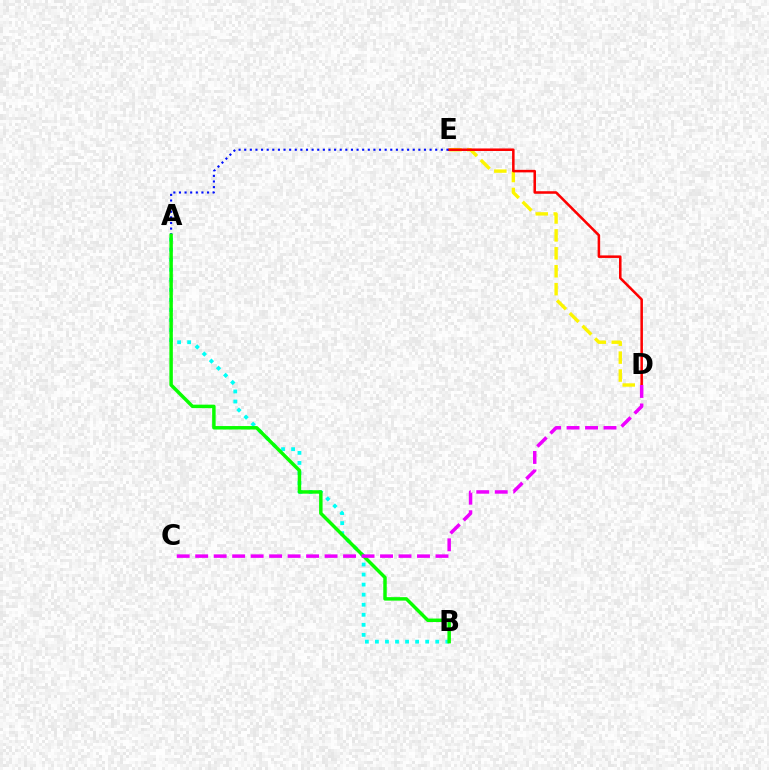{('D', 'E'): [{'color': '#fcf500', 'line_style': 'dashed', 'thickness': 2.43}, {'color': '#ff0000', 'line_style': 'solid', 'thickness': 1.83}], ('A', 'B'): [{'color': '#00fff6', 'line_style': 'dotted', 'thickness': 2.73}, {'color': '#08ff00', 'line_style': 'solid', 'thickness': 2.49}], ('A', 'E'): [{'color': '#0010ff', 'line_style': 'dotted', 'thickness': 1.53}], ('C', 'D'): [{'color': '#ee00ff', 'line_style': 'dashed', 'thickness': 2.51}]}